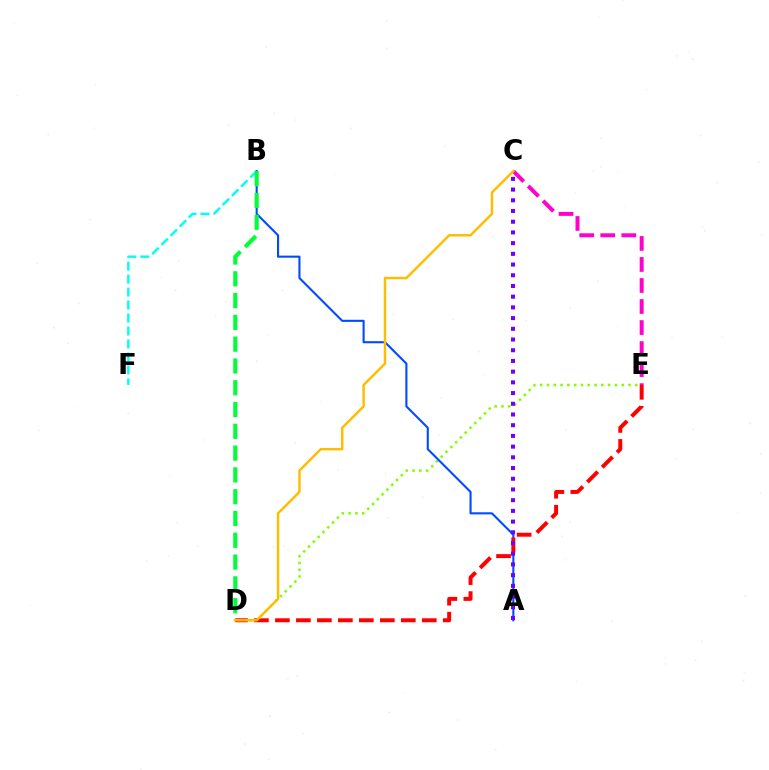{('D', 'E'): [{'color': '#84ff00', 'line_style': 'dotted', 'thickness': 1.85}, {'color': '#ff0000', 'line_style': 'dashed', 'thickness': 2.85}], ('B', 'F'): [{'color': '#00fff6', 'line_style': 'dashed', 'thickness': 1.76}], ('A', 'B'): [{'color': '#004bff', 'line_style': 'solid', 'thickness': 1.51}], ('C', 'E'): [{'color': '#ff00cf', 'line_style': 'dashed', 'thickness': 2.86}], ('A', 'C'): [{'color': '#7200ff', 'line_style': 'dotted', 'thickness': 2.91}], ('B', 'D'): [{'color': '#00ff39', 'line_style': 'dashed', 'thickness': 2.96}], ('C', 'D'): [{'color': '#ffbd00', 'line_style': 'solid', 'thickness': 1.77}]}